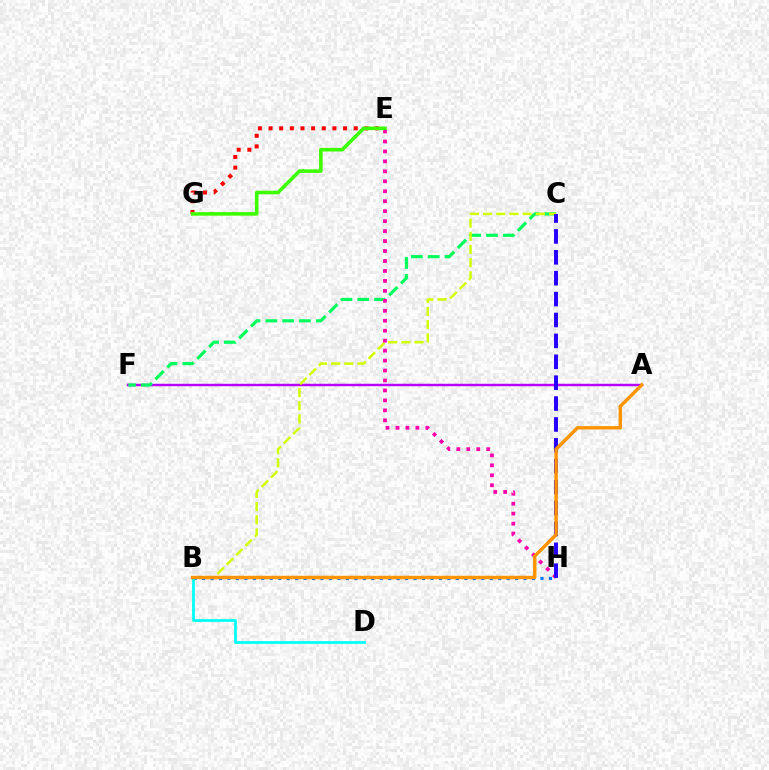{('A', 'F'): [{'color': '#b900ff', 'line_style': 'solid', 'thickness': 1.77}], ('B', 'H'): [{'color': '#0074ff', 'line_style': 'dotted', 'thickness': 2.3}], ('B', 'D'): [{'color': '#00fff6', 'line_style': 'solid', 'thickness': 1.99}], ('C', 'F'): [{'color': '#00ff5c', 'line_style': 'dashed', 'thickness': 2.28}], ('B', 'C'): [{'color': '#d1ff00', 'line_style': 'dashed', 'thickness': 1.79}], ('E', 'G'): [{'color': '#ff0000', 'line_style': 'dotted', 'thickness': 2.89}, {'color': '#3dff00', 'line_style': 'solid', 'thickness': 2.59}], ('E', 'H'): [{'color': '#ff00ac', 'line_style': 'dotted', 'thickness': 2.71}], ('C', 'H'): [{'color': '#2500ff', 'line_style': 'dashed', 'thickness': 2.84}], ('A', 'B'): [{'color': '#ff9400', 'line_style': 'solid', 'thickness': 2.45}]}